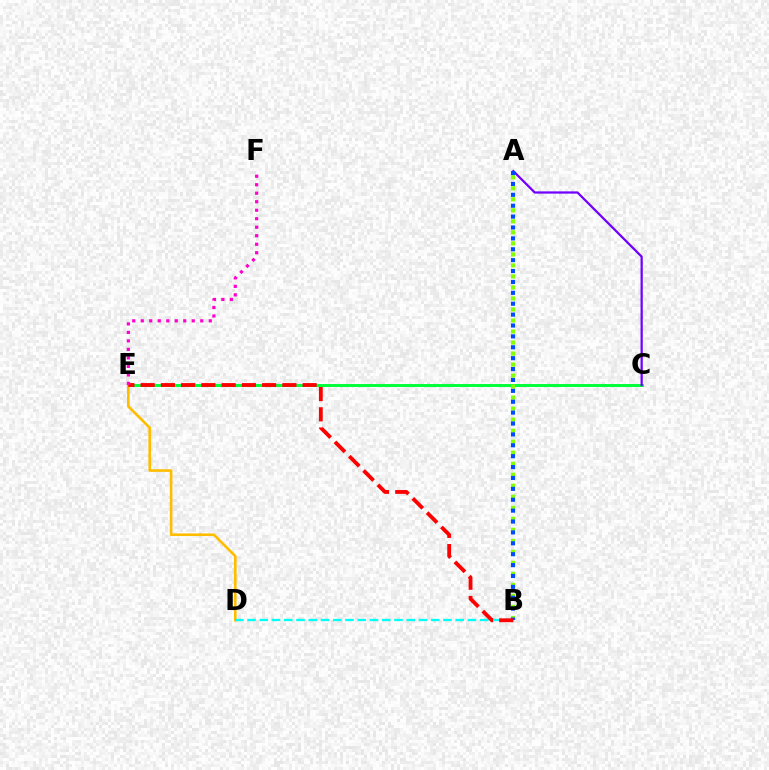{('C', 'E'): [{'color': '#00ff39', 'line_style': 'solid', 'thickness': 2.12}], ('A', 'B'): [{'color': '#84ff00', 'line_style': 'dotted', 'thickness': 2.99}, {'color': '#004bff', 'line_style': 'dotted', 'thickness': 2.96}], ('D', 'E'): [{'color': '#ffbd00', 'line_style': 'solid', 'thickness': 1.9}], ('B', 'D'): [{'color': '#00fff6', 'line_style': 'dashed', 'thickness': 1.66}], ('A', 'C'): [{'color': '#7200ff', 'line_style': 'solid', 'thickness': 1.62}], ('B', 'E'): [{'color': '#ff0000', 'line_style': 'dashed', 'thickness': 2.75}], ('E', 'F'): [{'color': '#ff00cf', 'line_style': 'dotted', 'thickness': 2.31}]}